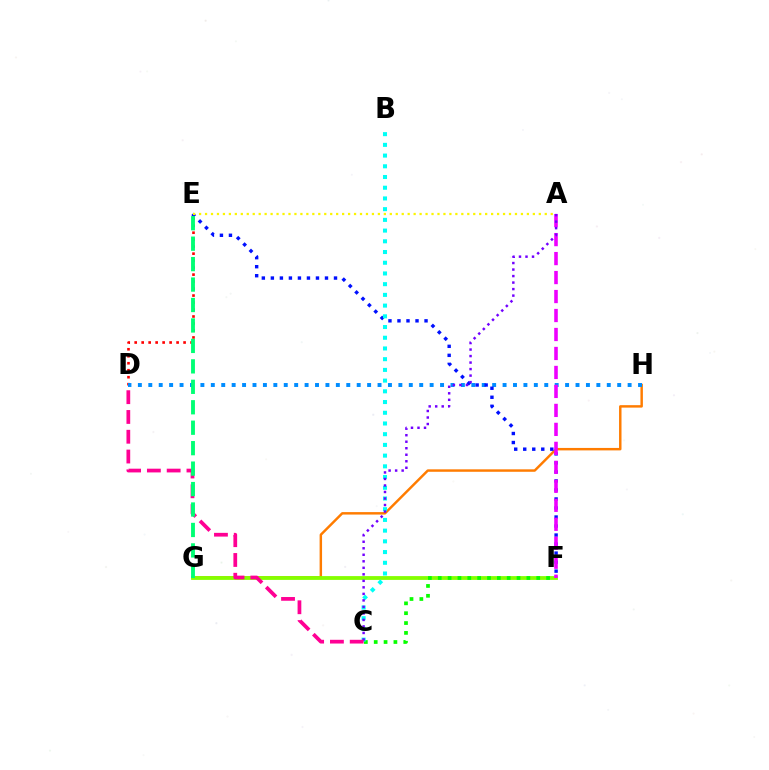{('G', 'H'): [{'color': '#ff7c00', 'line_style': 'solid', 'thickness': 1.77}], ('D', 'E'): [{'color': '#ff0000', 'line_style': 'dotted', 'thickness': 1.9}], ('D', 'H'): [{'color': '#008cff', 'line_style': 'dotted', 'thickness': 2.83}], ('E', 'F'): [{'color': '#0010ff', 'line_style': 'dotted', 'thickness': 2.45}], ('F', 'G'): [{'color': '#84ff00', 'line_style': 'solid', 'thickness': 2.74}], ('A', 'F'): [{'color': '#ee00ff', 'line_style': 'dashed', 'thickness': 2.58}], ('C', 'F'): [{'color': '#08ff00', 'line_style': 'dotted', 'thickness': 2.68}], ('B', 'C'): [{'color': '#00fff6', 'line_style': 'dotted', 'thickness': 2.91}], ('A', 'C'): [{'color': '#7200ff', 'line_style': 'dotted', 'thickness': 1.77}], ('A', 'E'): [{'color': '#fcf500', 'line_style': 'dotted', 'thickness': 1.62}], ('C', 'D'): [{'color': '#ff0094', 'line_style': 'dashed', 'thickness': 2.69}], ('E', 'G'): [{'color': '#00ff74', 'line_style': 'dashed', 'thickness': 2.78}]}